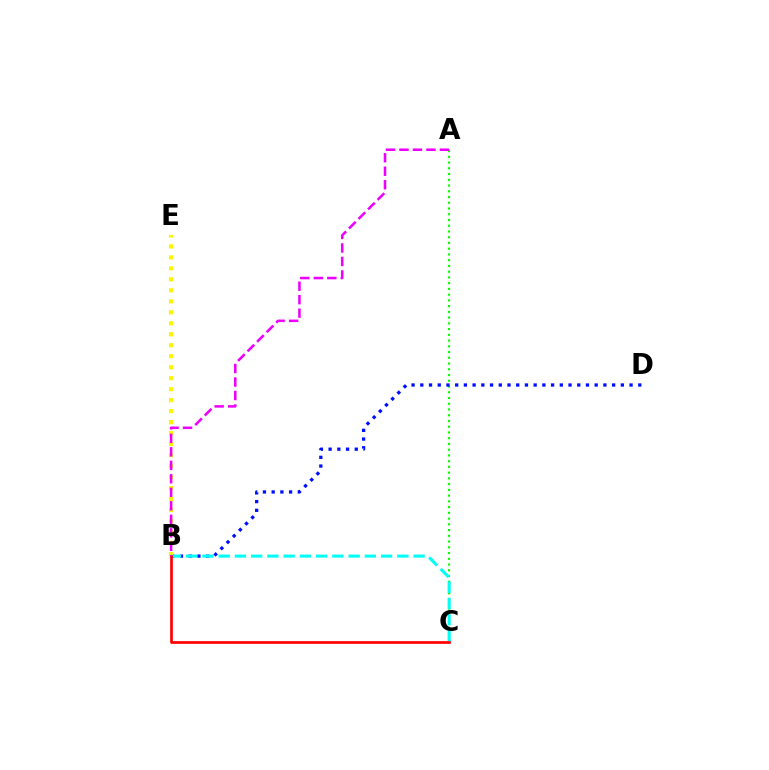{('A', 'C'): [{'color': '#08ff00', 'line_style': 'dotted', 'thickness': 1.56}], ('B', 'D'): [{'color': '#0010ff', 'line_style': 'dotted', 'thickness': 2.37}], ('B', 'E'): [{'color': '#fcf500', 'line_style': 'dotted', 'thickness': 2.98}], ('B', 'C'): [{'color': '#00fff6', 'line_style': 'dashed', 'thickness': 2.21}, {'color': '#ff0000', 'line_style': 'solid', 'thickness': 1.94}], ('A', 'B'): [{'color': '#ee00ff', 'line_style': 'dashed', 'thickness': 1.83}]}